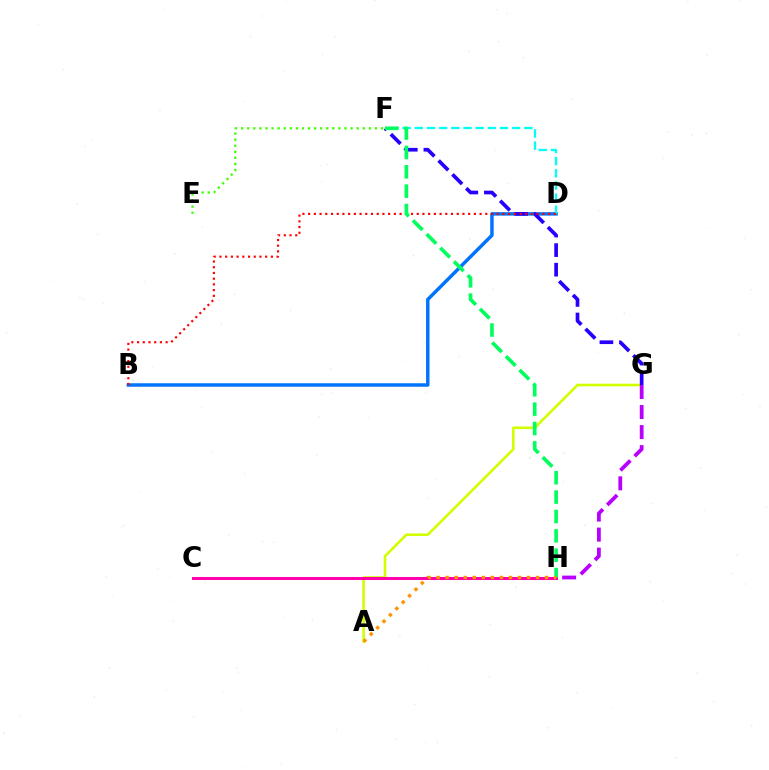{('E', 'F'): [{'color': '#3dff00', 'line_style': 'dotted', 'thickness': 1.65}], ('B', 'D'): [{'color': '#0074ff', 'line_style': 'solid', 'thickness': 2.5}, {'color': '#ff0000', 'line_style': 'dotted', 'thickness': 1.55}], ('A', 'G'): [{'color': '#d1ff00', 'line_style': 'solid', 'thickness': 1.87}], ('C', 'H'): [{'color': '#ff00ac', 'line_style': 'solid', 'thickness': 2.18}], ('G', 'H'): [{'color': '#b900ff', 'line_style': 'dashed', 'thickness': 2.72}], ('F', 'G'): [{'color': '#2500ff', 'line_style': 'dashed', 'thickness': 2.66}], ('D', 'F'): [{'color': '#00fff6', 'line_style': 'dashed', 'thickness': 1.65}], ('F', 'H'): [{'color': '#00ff5c', 'line_style': 'dashed', 'thickness': 2.63}], ('A', 'H'): [{'color': '#ff9400', 'line_style': 'dotted', 'thickness': 2.45}]}